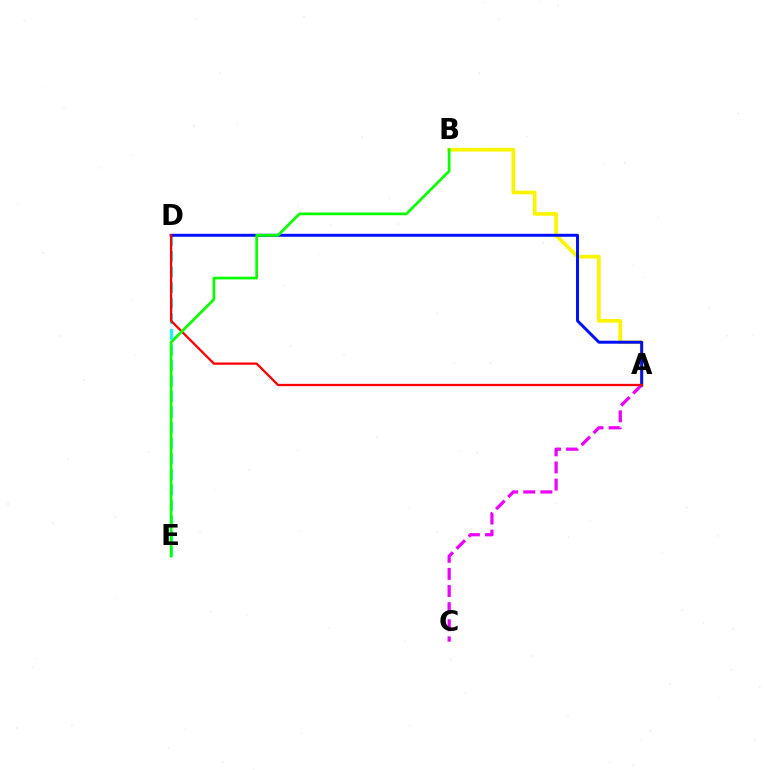{('A', 'B'): [{'color': '#fcf500', 'line_style': 'solid', 'thickness': 2.67}], ('A', 'C'): [{'color': '#ee00ff', 'line_style': 'dashed', 'thickness': 2.33}], ('D', 'E'): [{'color': '#00fff6', 'line_style': 'dashed', 'thickness': 2.11}], ('A', 'D'): [{'color': '#0010ff', 'line_style': 'solid', 'thickness': 2.14}, {'color': '#ff0000', 'line_style': 'solid', 'thickness': 1.65}], ('B', 'E'): [{'color': '#08ff00', 'line_style': 'solid', 'thickness': 1.94}]}